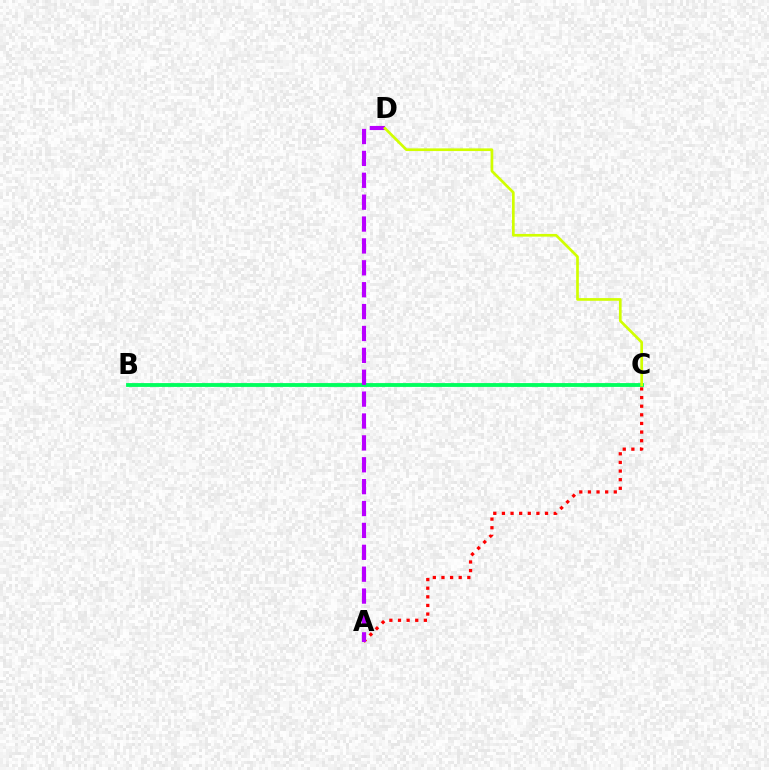{('A', 'C'): [{'color': '#ff0000', 'line_style': 'dotted', 'thickness': 2.34}], ('B', 'C'): [{'color': '#0074ff', 'line_style': 'solid', 'thickness': 1.54}, {'color': '#00ff5c', 'line_style': 'solid', 'thickness': 2.75}], ('A', 'D'): [{'color': '#b900ff', 'line_style': 'dashed', 'thickness': 2.97}], ('C', 'D'): [{'color': '#d1ff00', 'line_style': 'solid', 'thickness': 1.93}]}